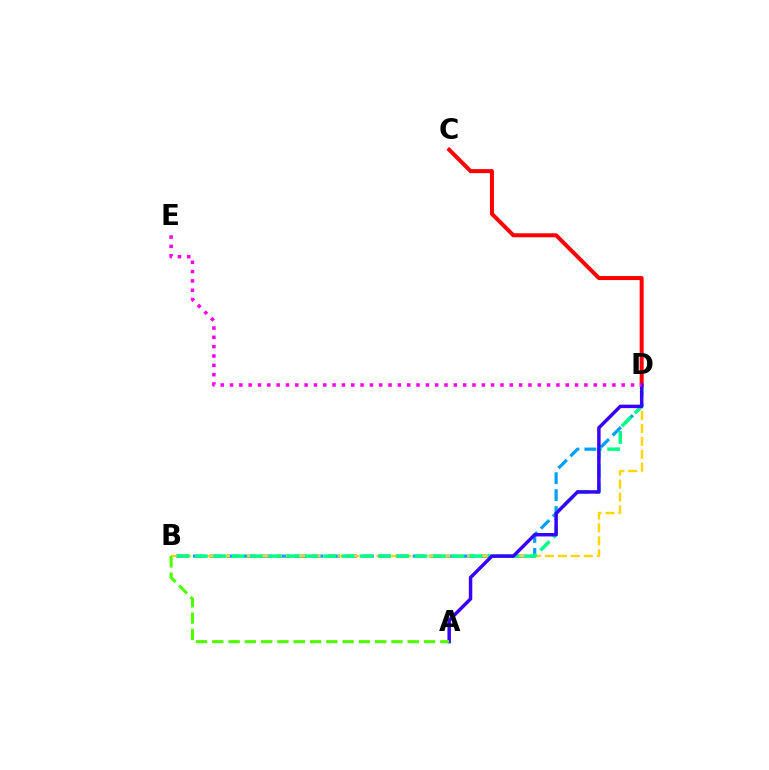{('B', 'D'): [{'color': '#009eff', 'line_style': 'dashed', 'thickness': 2.3}, {'color': '#ffd500', 'line_style': 'dashed', 'thickness': 1.76}, {'color': '#00ff86', 'line_style': 'dashed', 'thickness': 2.49}], ('C', 'D'): [{'color': '#ff0000', 'line_style': 'solid', 'thickness': 2.88}], ('A', 'D'): [{'color': '#3700ff', 'line_style': 'solid', 'thickness': 2.49}], ('D', 'E'): [{'color': '#ff00ed', 'line_style': 'dotted', 'thickness': 2.53}], ('A', 'B'): [{'color': '#4fff00', 'line_style': 'dashed', 'thickness': 2.21}]}